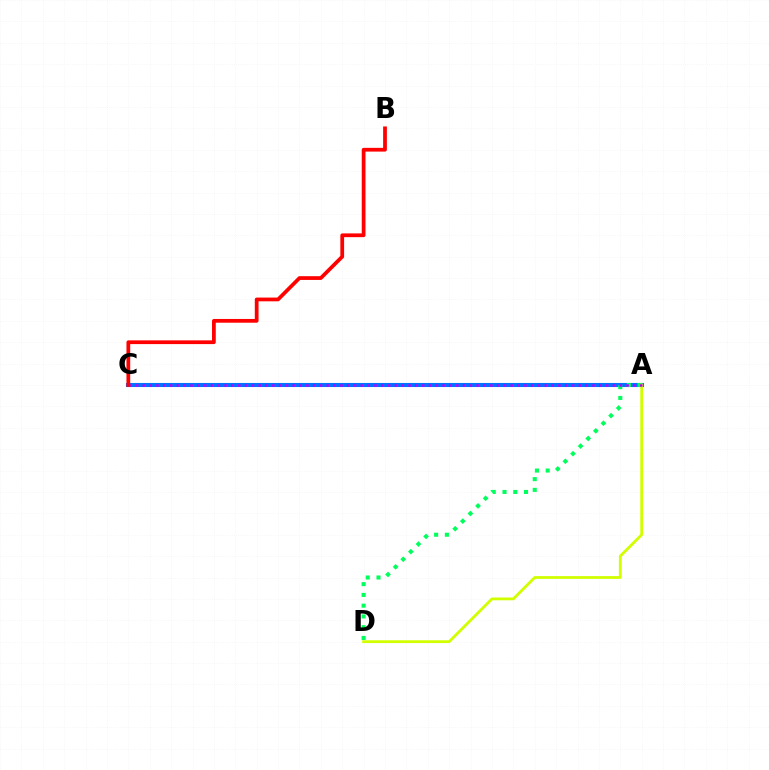{('A', 'C'): [{'color': '#0074ff', 'line_style': 'solid', 'thickness': 2.94}, {'color': '#b900ff', 'line_style': 'dotted', 'thickness': 1.85}], ('A', 'D'): [{'color': '#00ff5c', 'line_style': 'dotted', 'thickness': 2.92}, {'color': '#d1ff00', 'line_style': 'solid', 'thickness': 2.01}], ('B', 'C'): [{'color': '#ff0000', 'line_style': 'solid', 'thickness': 2.7}]}